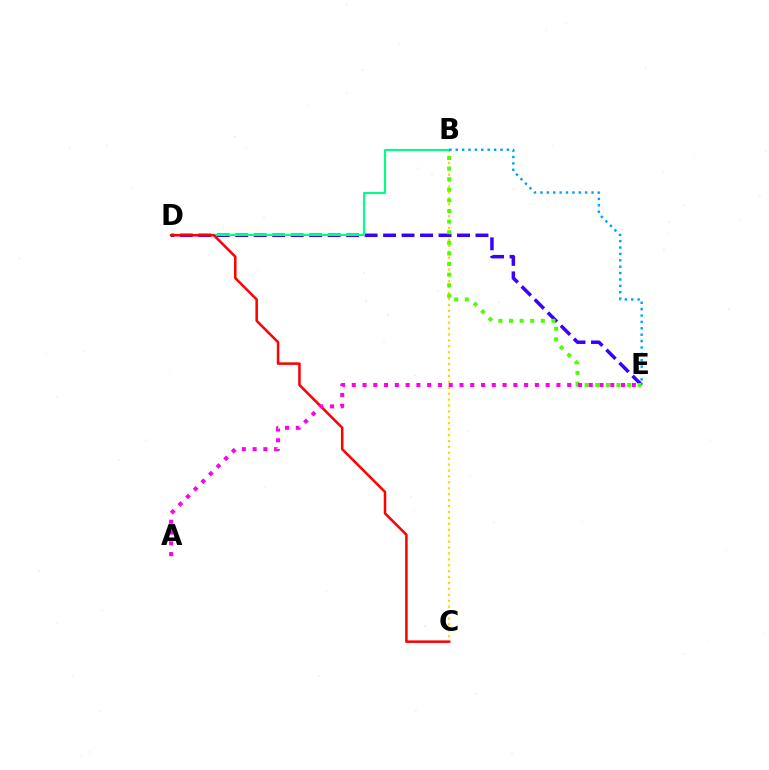{('B', 'C'): [{'color': '#ffd500', 'line_style': 'dotted', 'thickness': 1.61}], ('D', 'E'): [{'color': '#3700ff', 'line_style': 'dashed', 'thickness': 2.51}], ('B', 'D'): [{'color': '#00ff86', 'line_style': 'solid', 'thickness': 1.51}], ('B', 'E'): [{'color': '#4fff00', 'line_style': 'dotted', 'thickness': 2.88}, {'color': '#009eff', 'line_style': 'dotted', 'thickness': 1.73}], ('C', 'D'): [{'color': '#ff0000', 'line_style': 'solid', 'thickness': 1.82}], ('A', 'E'): [{'color': '#ff00ed', 'line_style': 'dotted', 'thickness': 2.93}]}